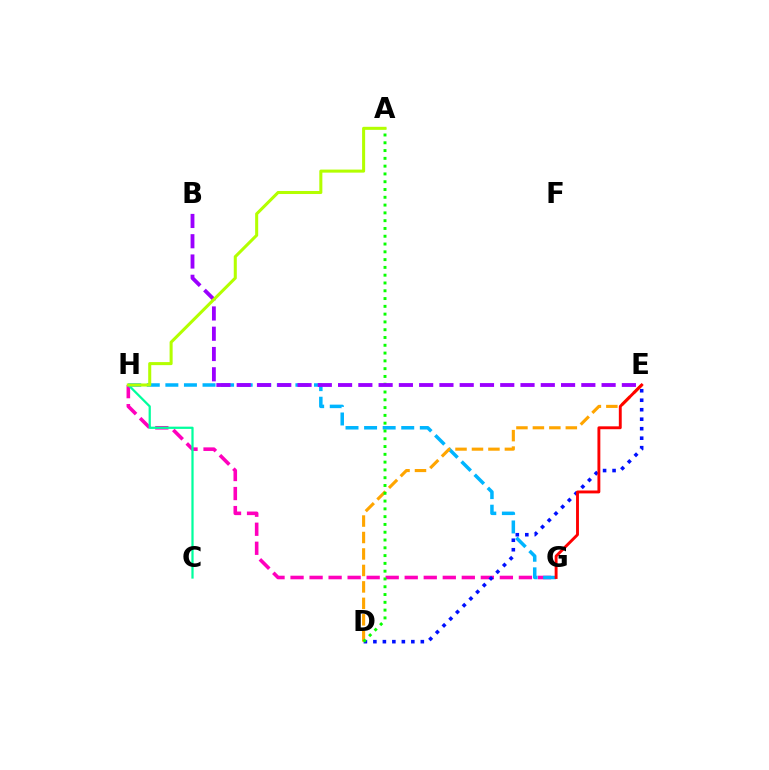{('G', 'H'): [{'color': '#ff00bd', 'line_style': 'dashed', 'thickness': 2.59}, {'color': '#00b5ff', 'line_style': 'dashed', 'thickness': 2.52}], ('C', 'H'): [{'color': '#00ff9d', 'line_style': 'solid', 'thickness': 1.62}], ('D', 'E'): [{'color': '#0010ff', 'line_style': 'dotted', 'thickness': 2.58}, {'color': '#ffa500', 'line_style': 'dashed', 'thickness': 2.24}], ('E', 'G'): [{'color': '#ff0000', 'line_style': 'solid', 'thickness': 2.08}], ('A', 'D'): [{'color': '#08ff00', 'line_style': 'dotted', 'thickness': 2.12}], ('B', 'E'): [{'color': '#9b00ff', 'line_style': 'dashed', 'thickness': 2.75}], ('A', 'H'): [{'color': '#b3ff00', 'line_style': 'solid', 'thickness': 2.19}]}